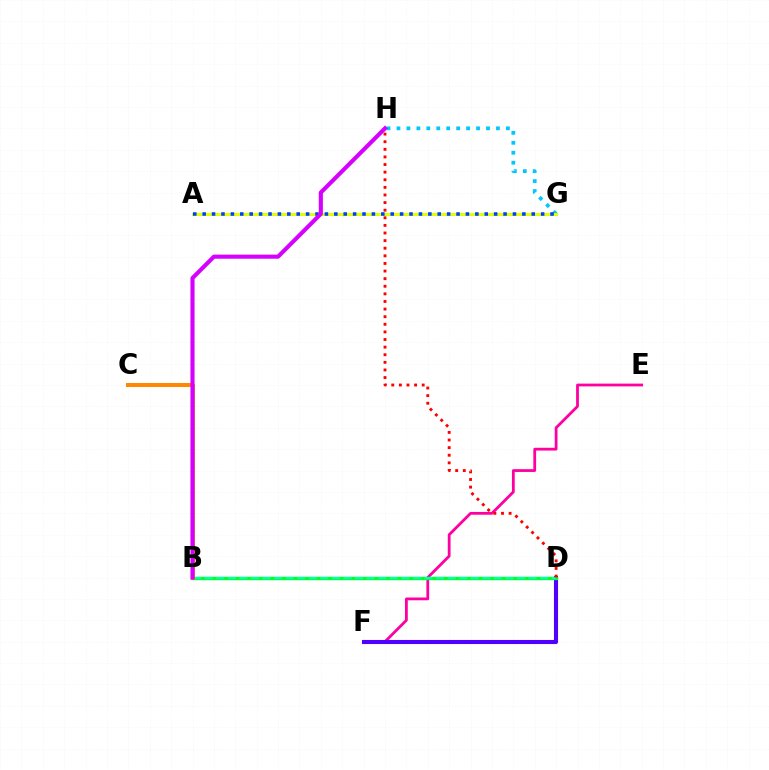{('G', 'H'): [{'color': '#00c7ff', 'line_style': 'dotted', 'thickness': 2.7}], ('E', 'F'): [{'color': '#ff00a0', 'line_style': 'solid', 'thickness': 2.0}], ('D', 'F'): [{'color': '#4f00ff', 'line_style': 'solid', 'thickness': 2.95}], ('A', 'G'): [{'color': '#66ff00', 'line_style': 'solid', 'thickness': 2.09}, {'color': '#eeff00', 'line_style': 'solid', 'thickness': 1.95}, {'color': '#003fff', 'line_style': 'dotted', 'thickness': 2.55}], ('B', 'D'): [{'color': '#00ff27', 'line_style': 'solid', 'thickness': 2.43}, {'color': '#00ffaf', 'line_style': 'dashed', 'thickness': 1.57}], ('D', 'H'): [{'color': '#ff0000', 'line_style': 'dotted', 'thickness': 2.07}], ('B', 'C'): [{'color': '#ff8800', 'line_style': 'solid', 'thickness': 2.86}], ('B', 'H'): [{'color': '#d600ff', 'line_style': 'solid', 'thickness': 2.96}]}